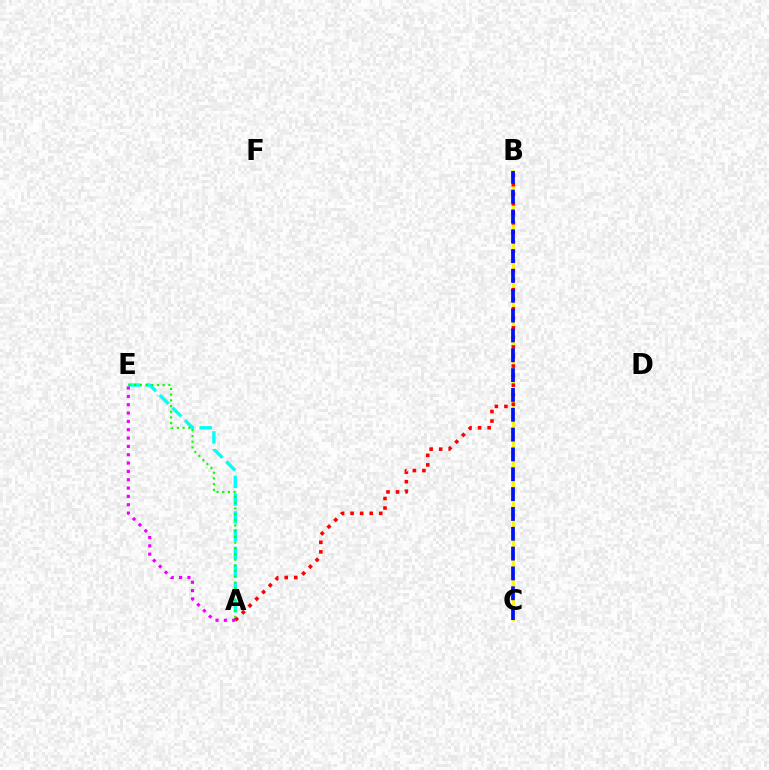{('A', 'E'): [{'color': '#00fff6', 'line_style': 'dashed', 'thickness': 2.41}, {'color': '#08ff00', 'line_style': 'dotted', 'thickness': 1.55}, {'color': '#ee00ff', 'line_style': 'dotted', 'thickness': 2.26}], ('B', 'C'): [{'color': '#fcf500', 'line_style': 'solid', 'thickness': 2.03}, {'color': '#0010ff', 'line_style': 'dashed', 'thickness': 2.69}], ('A', 'B'): [{'color': '#ff0000', 'line_style': 'dotted', 'thickness': 2.59}]}